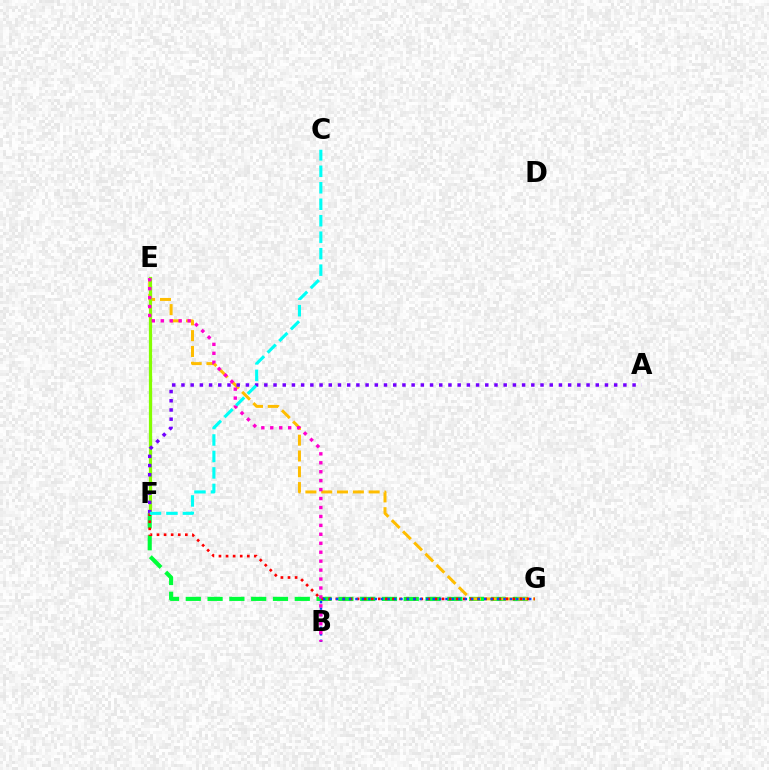{('F', 'G'): [{'color': '#00ff39', 'line_style': 'dashed', 'thickness': 2.96}, {'color': '#ff0000', 'line_style': 'dotted', 'thickness': 1.92}], ('E', 'G'): [{'color': '#ffbd00', 'line_style': 'dashed', 'thickness': 2.15}], ('E', 'F'): [{'color': '#84ff00', 'line_style': 'solid', 'thickness': 2.33}], ('A', 'F'): [{'color': '#7200ff', 'line_style': 'dotted', 'thickness': 2.5}], ('B', 'G'): [{'color': '#004bff', 'line_style': 'dotted', 'thickness': 1.75}], ('B', 'E'): [{'color': '#ff00cf', 'line_style': 'dotted', 'thickness': 2.43}], ('C', 'F'): [{'color': '#00fff6', 'line_style': 'dashed', 'thickness': 2.24}]}